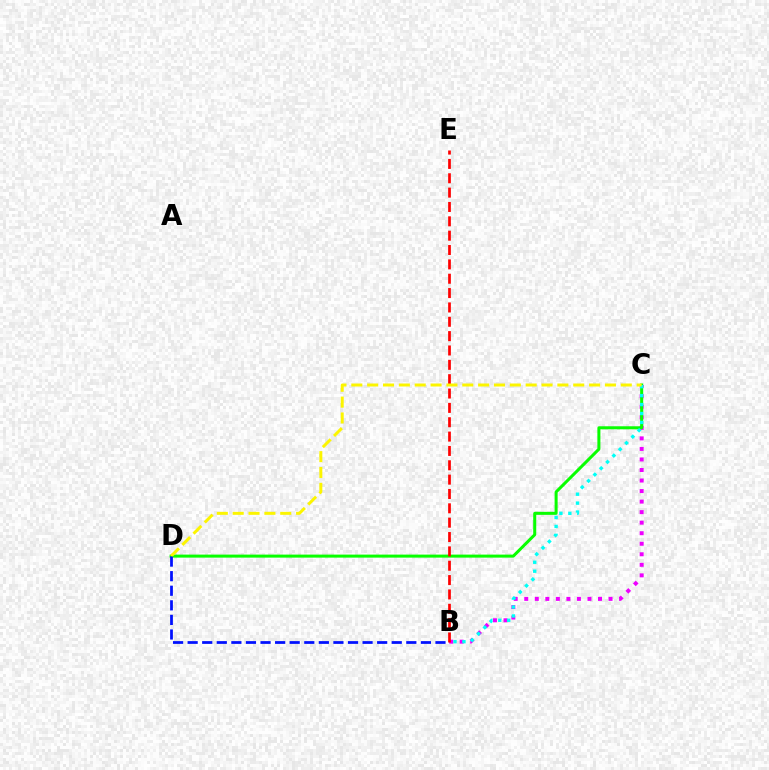{('B', 'C'): [{'color': '#ee00ff', 'line_style': 'dotted', 'thickness': 2.86}, {'color': '#00fff6', 'line_style': 'dotted', 'thickness': 2.43}], ('C', 'D'): [{'color': '#08ff00', 'line_style': 'solid', 'thickness': 2.17}, {'color': '#fcf500', 'line_style': 'dashed', 'thickness': 2.15}], ('B', 'E'): [{'color': '#ff0000', 'line_style': 'dashed', 'thickness': 1.95}], ('B', 'D'): [{'color': '#0010ff', 'line_style': 'dashed', 'thickness': 1.98}]}